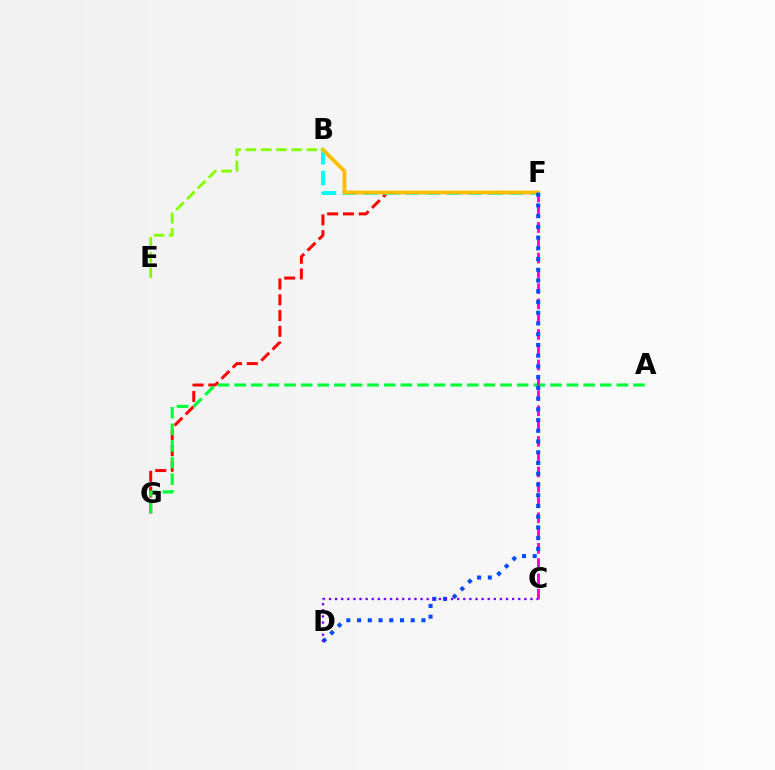{('F', 'G'): [{'color': '#ff0000', 'line_style': 'dashed', 'thickness': 2.14}], ('A', 'G'): [{'color': '#00ff39', 'line_style': 'dashed', 'thickness': 2.26}], ('B', 'F'): [{'color': '#00fff6', 'line_style': 'dashed', 'thickness': 2.83}, {'color': '#ffbd00', 'line_style': 'solid', 'thickness': 2.75}], ('C', 'F'): [{'color': '#ff00cf', 'line_style': 'dashed', 'thickness': 2.08}], ('B', 'E'): [{'color': '#84ff00', 'line_style': 'dashed', 'thickness': 2.07}], ('D', 'F'): [{'color': '#004bff', 'line_style': 'dotted', 'thickness': 2.92}], ('C', 'D'): [{'color': '#7200ff', 'line_style': 'dotted', 'thickness': 1.66}]}